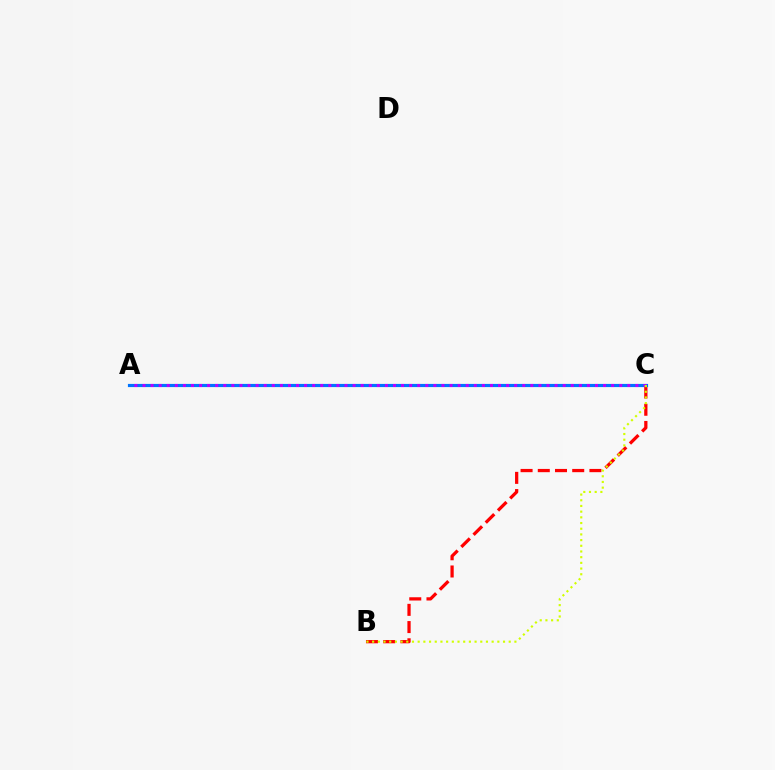{('B', 'C'): [{'color': '#ff0000', 'line_style': 'dashed', 'thickness': 2.34}, {'color': '#d1ff00', 'line_style': 'dotted', 'thickness': 1.55}], ('A', 'C'): [{'color': '#00ff5c', 'line_style': 'dotted', 'thickness': 1.89}, {'color': '#0074ff', 'line_style': 'solid', 'thickness': 2.28}, {'color': '#b900ff', 'line_style': 'dotted', 'thickness': 2.2}]}